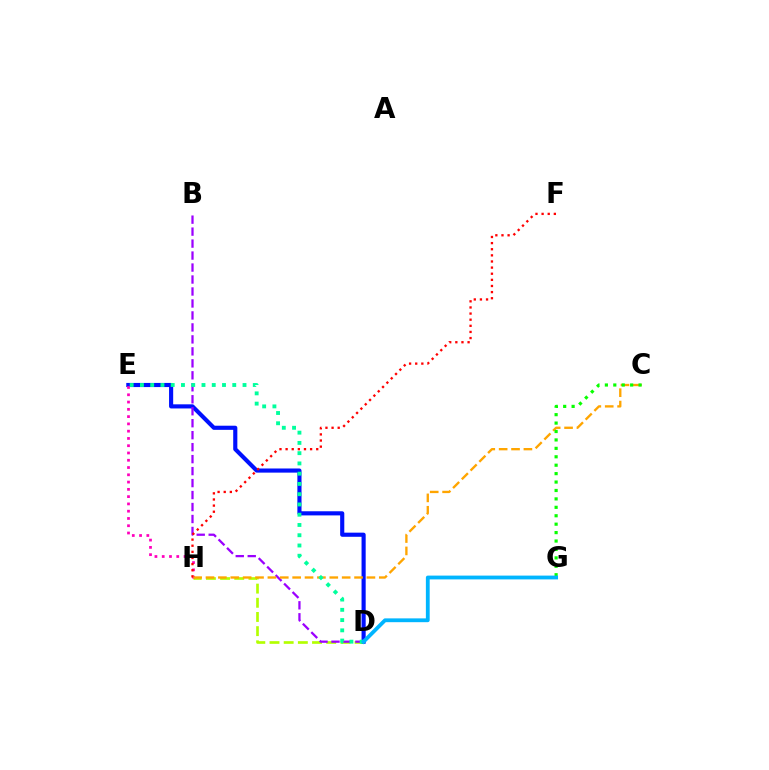{('D', 'H'): [{'color': '#b3ff00', 'line_style': 'dashed', 'thickness': 1.93}], ('D', 'E'): [{'color': '#0010ff', 'line_style': 'solid', 'thickness': 2.97}, {'color': '#00ff9d', 'line_style': 'dotted', 'thickness': 2.79}], ('B', 'D'): [{'color': '#9b00ff', 'line_style': 'dashed', 'thickness': 1.63}], ('E', 'H'): [{'color': '#ff00bd', 'line_style': 'dotted', 'thickness': 1.98}], ('F', 'H'): [{'color': '#ff0000', 'line_style': 'dotted', 'thickness': 1.66}], ('C', 'H'): [{'color': '#ffa500', 'line_style': 'dashed', 'thickness': 1.68}], ('C', 'G'): [{'color': '#08ff00', 'line_style': 'dotted', 'thickness': 2.29}], ('D', 'G'): [{'color': '#00b5ff', 'line_style': 'solid', 'thickness': 2.74}]}